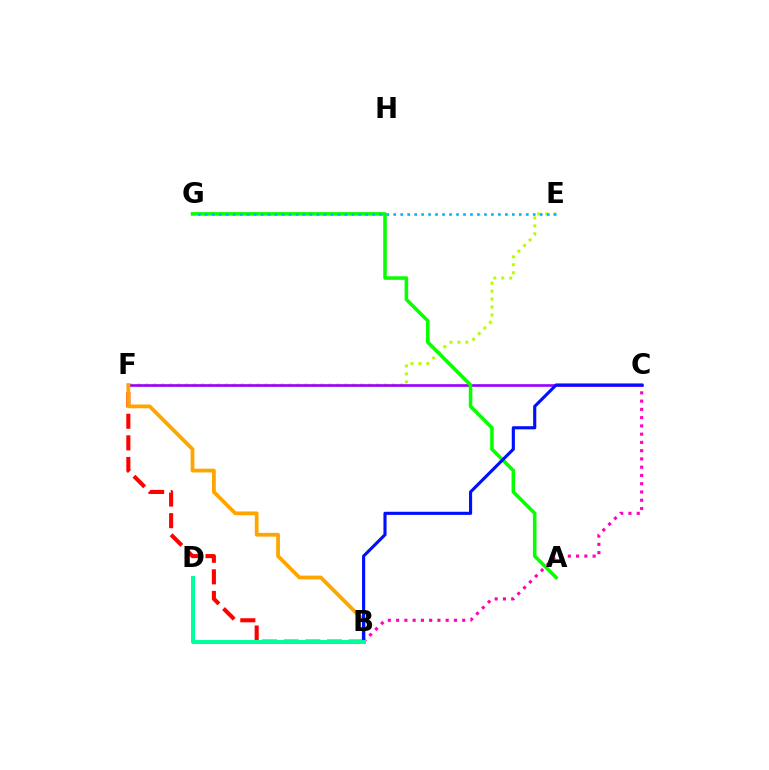{('E', 'F'): [{'color': '#b3ff00', 'line_style': 'dotted', 'thickness': 2.16}], ('C', 'F'): [{'color': '#9b00ff', 'line_style': 'solid', 'thickness': 1.91}], ('A', 'G'): [{'color': '#08ff00', 'line_style': 'solid', 'thickness': 2.56}], ('B', 'F'): [{'color': '#ff0000', 'line_style': 'dashed', 'thickness': 2.94}, {'color': '#ffa500', 'line_style': 'solid', 'thickness': 2.71}], ('E', 'G'): [{'color': '#00b5ff', 'line_style': 'dotted', 'thickness': 1.9}], ('B', 'C'): [{'color': '#ff00bd', 'line_style': 'dotted', 'thickness': 2.24}, {'color': '#0010ff', 'line_style': 'solid', 'thickness': 2.25}], ('B', 'D'): [{'color': '#00ff9d', 'line_style': 'solid', 'thickness': 2.85}]}